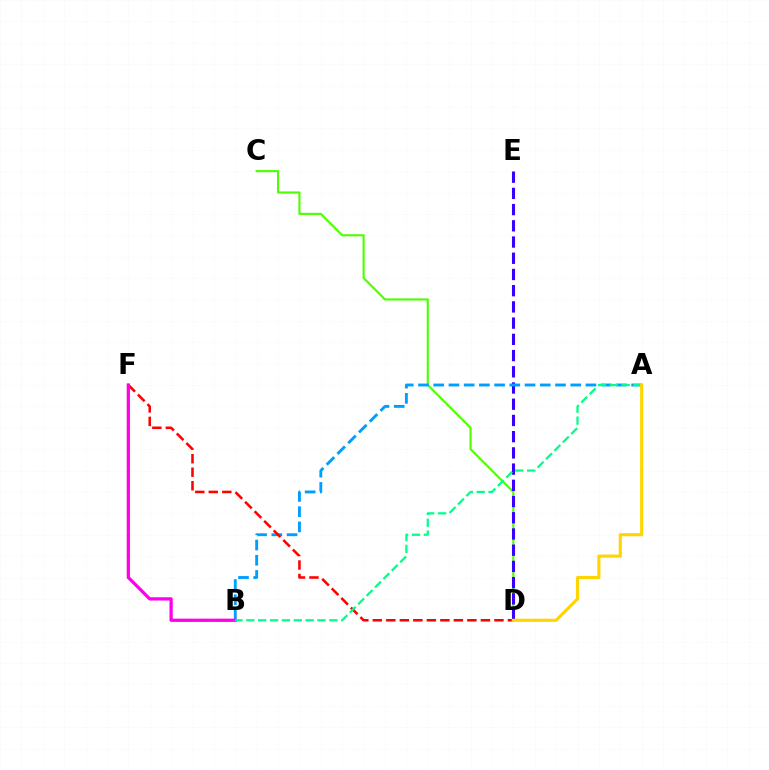{('C', 'D'): [{'color': '#4fff00', 'line_style': 'solid', 'thickness': 1.54}], ('D', 'E'): [{'color': '#3700ff', 'line_style': 'dashed', 'thickness': 2.2}], ('A', 'B'): [{'color': '#009eff', 'line_style': 'dashed', 'thickness': 2.07}, {'color': '#00ff86', 'line_style': 'dashed', 'thickness': 1.61}], ('D', 'F'): [{'color': '#ff0000', 'line_style': 'dashed', 'thickness': 1.84}], ('B', 'F'): [{'color': '#ff00ed', 'line_style': 'solid', 'thickness': 2.34}], ('A', 'D'): [{'color': '#ffd500', 'line_style': 'solid', 'thickness': 2.23}]}